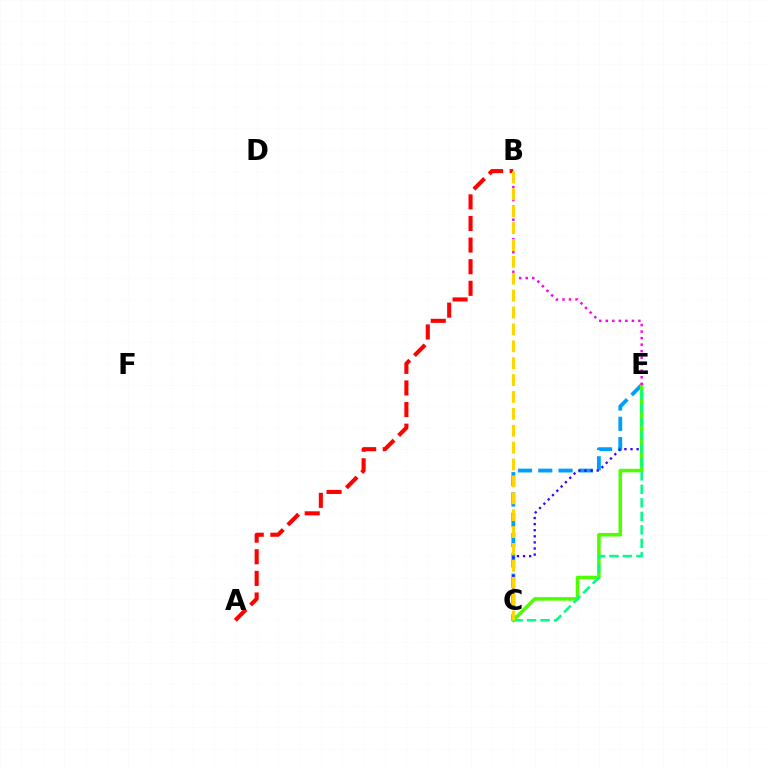{('C', 'E'): [{'color': '#009eff', 'line_style': 'dashed', 'thickness': 2.76}, {'color': '#3700ff', 'line_style': 'dotted', 'thickness': 1.66}, {'color': '#4fff00', 'line_style': 'solid', 'thickness': 2.56}, {'color': '#00ff86', 'line_style': 'dashed', 'thickness': 1.83}], ('A', 'B'): [{'color': '#ff0000', 'line_style': 'dashed', 'thickness': 2.94}], ('B', 'E'): [{'color': '#ff00ed', 'line_style': 'dotted', 'thickness': 1.77}], ('B', 'C'): [{'color': '#ffd500', 'line_style': 'dashed', 'thickness': 2.29}]}